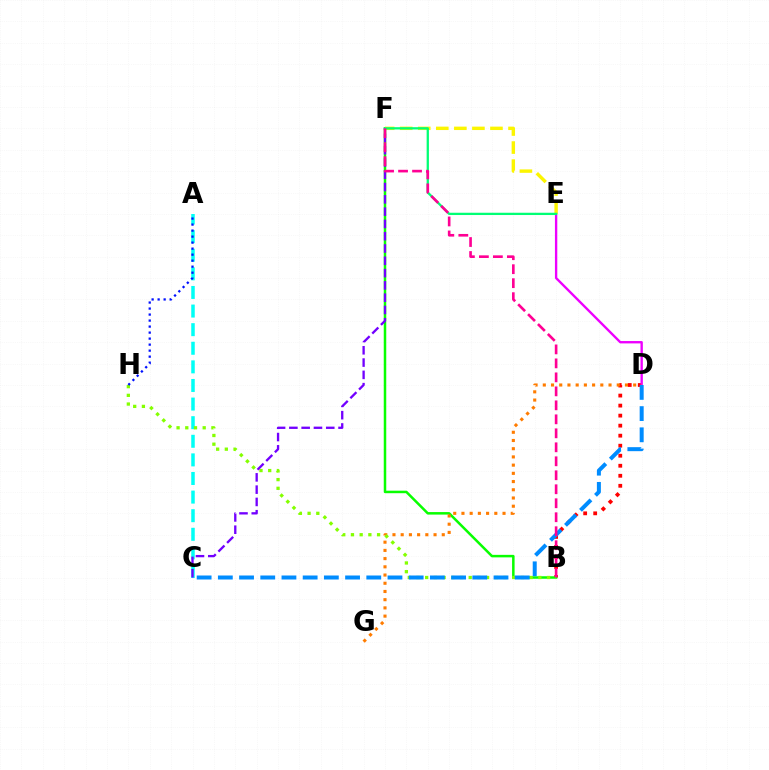{('B', 'D'): [{'color': '#ff0000', 'line_style': 'dotted', 'thickness': 2.72}], ('D', 'E'): [{'color': '#ee00ff', 'line_style': 'solid', 'thickness': 1.7}], ('B', 'F'): [{'color': '#08ff00', 'line_style': 'solid', 'thickness': 1.81}, {'color': '#ff0094', 'line_style': 'dashed', 'thickness': 1.9}], ('E', 'F'): [{'color': '#fcf500', 'line_style': 'dashed', 'thickness': 2.45}, {'color': '#00ff74', 'line_style': 'solid', 'thickness': 1.64}], ('D', 'G'): [{'color': '#ff7c00', 'line_style': 'dotted', 'thickness': 2.23}], ('A', 'C'): [{'color': '#00fff6', 'line_style': 'dashed', 'thickness': 2.53}], ('B', 'H'): [{'color': '#84ff00', 'line_style': 'dotted', 'thickness': 2.37}], ('A', 'H'): [{'color': '#0010ff', 'line_style': 'dotted', 'thickness': 1.63}], ('C', 'F'): [{'color': '#7200ff', 'line_style': 'dashed', 'thickness': 1.67}], ('C', 'D'): [{'color': '#008cff', 'line_style': 'dashed', 'thickness': 2.88}]}